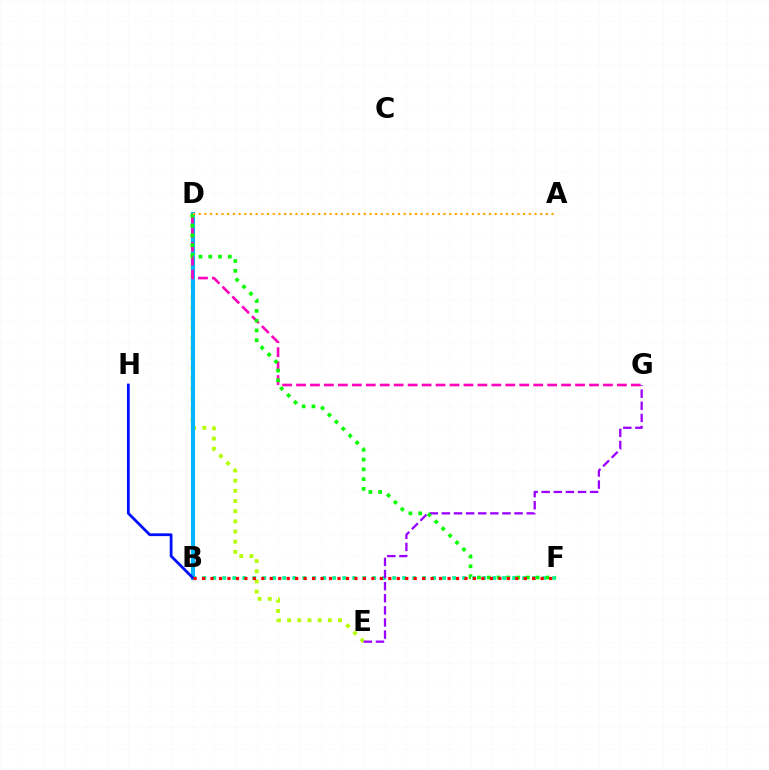{('D', 'E'): [{'color': '#b3ff00', 'line_style': 'dotted', 'thickness': 2.77}], ('B', 'D'): [{'color': '#00b5ff', 'line_style': 'solid', 'thickness': 2.95}], ('B', 'F'): [{'color': '#00ff9d', 'line_style': 'dotted', 'thickness': 2.72}, {'color': '#ff0000', 'line_style': 'dotted', 'thickness': 2.3}], ('D', 'G'): [{'color': '#ff00bd', 'line_style': 'dashed', 'thickness': 1.9}], ('E', 'G'): [{'color': '#9b00ff', 'line_style': 'dashed', 'thickness': 1.65}], ('D', 'F'): [{'color': '#08ff00', 'line_style': 'dotted', 'thickness': 2.66}], ('B', 'H'): [{'color': '#0010ff', 'line_style': 'solid', 'thickness': 2.0}], ('A', 'D'): [{'color': '#ffa500', 'line_style': 'dotted', 'thickness': 1.55}]}